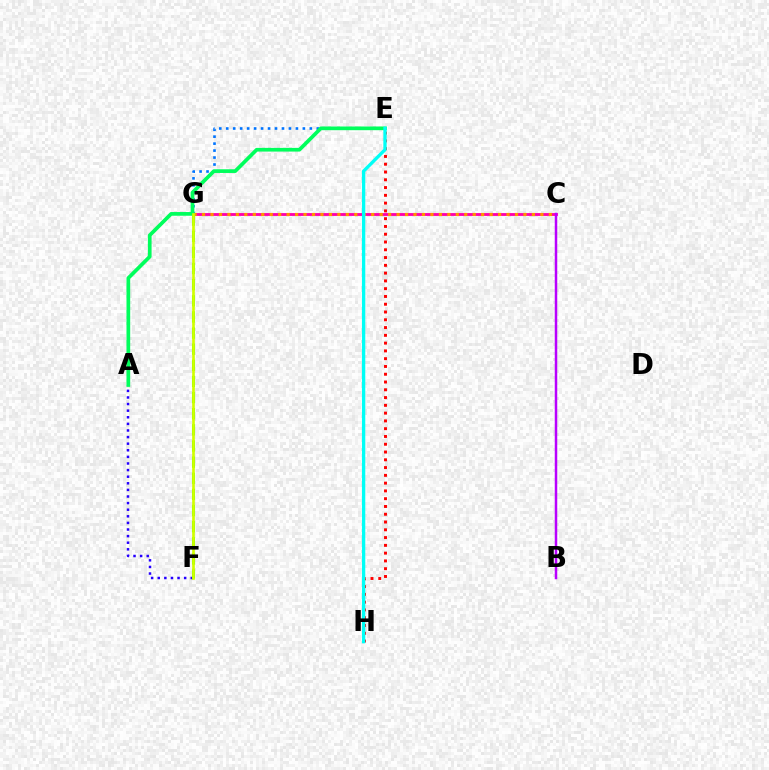{('E', 'G'): [{'color': '#0074ff', 'line_style': 'dotted', 'thickness': 1.89}], ('C', 'G'): [{'color': '#ff00ac', 'line_style': 'solid', 'thickness': 2.05}, {'color': '#ff9400', 'line_style': 'dotted', 'thickness': 2.3}], ('A', 'F'): [{'color': '#2500ff', 'line_style': 'dotted', 'thickness': 1.79}], ('E', 'H'): [{'color': '#ff0000', 'line_style': 'dotted', 'thickness': 2.11}, {'color': '#00fff6', 'line_style': 'solid', 'thickness': 2.39}], ('B', 'C'): [{'color': '#b900ff', 'line_style': 'solid', 'thickness': 1.79}], ('A', 'E'): [{'color': '#00ff5c', 'line_style': 'solid', 'thickness': 2.67}], ('F', 'G'): [{'color': '#3dff00', 'line_style': 'dashed', 'thickness': 2.19}, {'color': '#d1ff00', 'line_style': 'solid', 'thickness': 1.91}]}